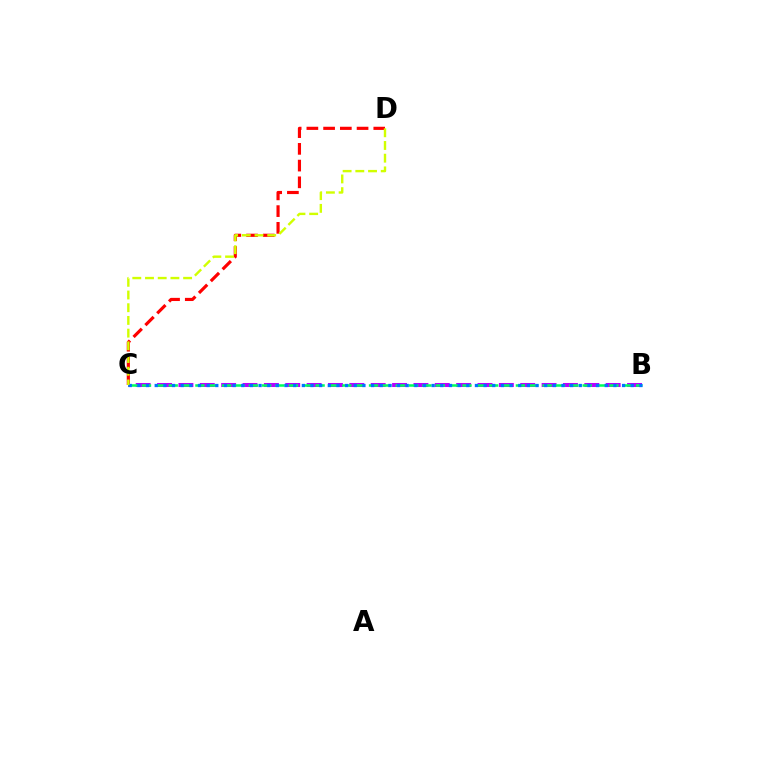{('C', 'D'): [{'color': '#ff0000', 'line_style': 'dashed', 'thickness': 2.27}, {'color': '#d1ff00', 'line_style': 'dashed', 'thickness': 1.73}], ('B', 'C'): [{'color': '#b900ff', 'line_style': 'dashed', 'thickness': 2.9}, {'color': '#00ff5c', 'line_style': 'dashed', 'thickness': 1.81}, {'color': '#0074ff', 'line_style': 'dotted', 'thickness': 2.35}]}